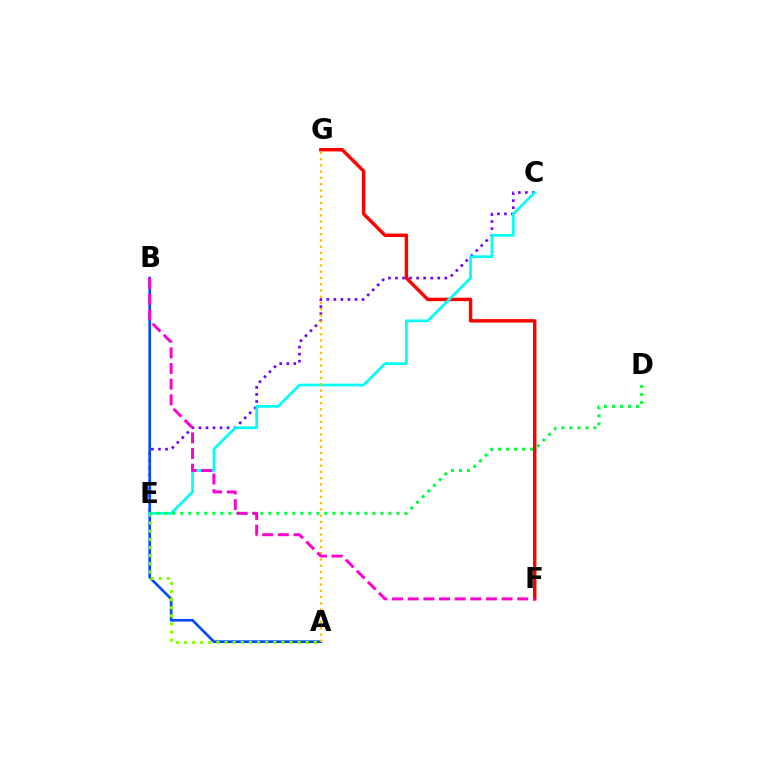{('C', 'E'): [{'color': '#7200ff', 'line_style': 'dotted', 'thickness': 1.92}, {'color': '#00fff6', 'line_style': 'solid', 'thickness': 1.96}], ('A', 'B'): [{'color': '#004bff', 'line_style': 'solid', 'thickness': 1.9}], ('F', 'G'): [{'color': '#ff0000', 'line_style': 'solid', 'thickness': 2.48}], ('A', 'E'): [{'color': '#84ff00', 'line_style': 'dotted', 'thickness': 2.21}], ('D', 'E'): [{'color': '#00ff39', 'line_style': 'dotted', 'thickness': 2.18}], ('A', 'G'): [{'color': '#ffbd00', 'line_style': 'dotted', 'thickness': 1.7}], ('B', 'F'): [{'color': '#ff00cf', 'line_style': 'dashed', 'thickness': 2.12}]}